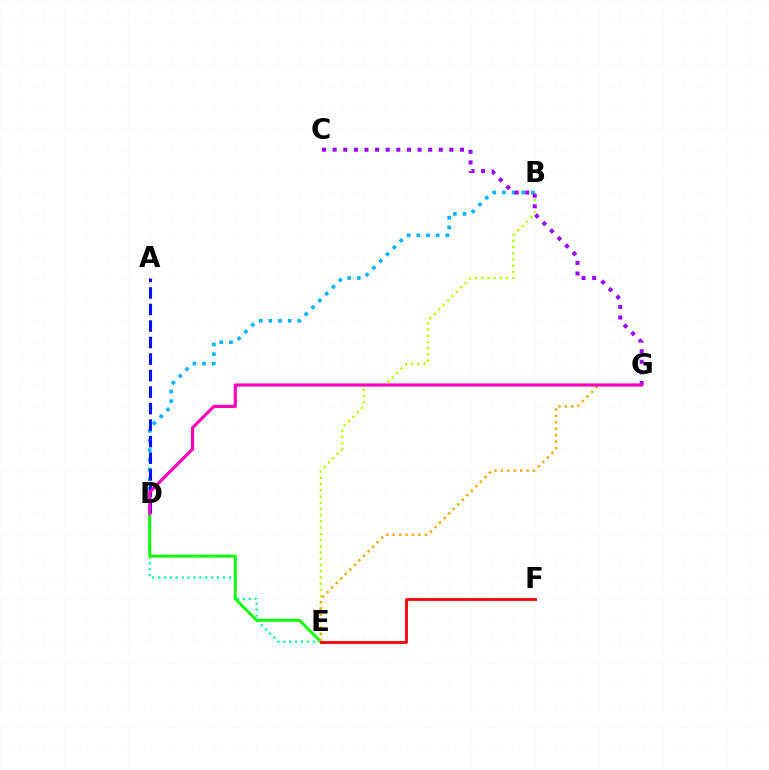{('B', 'E'): [{'color': '#b3ff00', 'line_style': 'dotted', 'thickness': 1.69}], ('D', 'E'): [{'color': '#00ff9d', 'line_style': 'dotted', 'thickness': 1.6}, {'color': '#08ff00', 'line_style': 'solid', 'thickness': 2.09}], ('B', 'D'): [{'color': '#00b5ff', 'line_style': 'dotted', 'thickness': 2.62}], ('E', 'G'): [{'color': '#ffa500', 'line_style': 'dotted', 'thickness': 1.74}], ('C', 'G'): [{'color': '#9b00ff', 'line_style': 'dotted', 'thickness': 2.88}], ('A', 'D'): [{'color': '#0010ff', 'line_style': 'dashed', 'thickness': 2.24}], ('E', 'F'): [{'color': '#ff0000', 'line_style': 'solid', 'thickness': 2.01}], ('D', 'G'): [{'color': '#ff00bd', 'line_style': 'solid', 'thickness': 2.26}]}